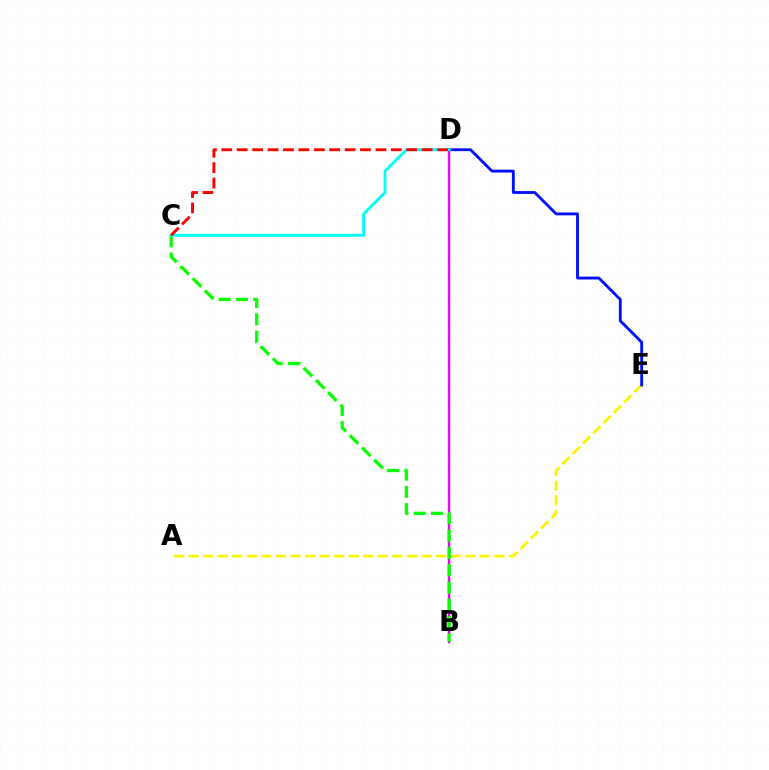{('B', 'D'): [{'color': '#ee00ff', 'line_style': 'solid', 'thickness': 1.72}], ('A', 'E'): [{'color': '#fcf500', 'line_style': 'dashed', 'thickness': 1.98}], ('B', 'C'): [{'color': '#08ff00', 'line_style': 'dashed', 'thickness': 2.35}], ('D', 'E'): [{'color': '#0010ff', 'line_style': 'solid', 'thickness': 2.05}], ('C', 'D'): [{'color': '#00fff6', 'line_style': 'solid', 'thickness': 2.07}, {'color': '#ff0000', 'line_style': 'dashed', 'thickness': 2.09}]}